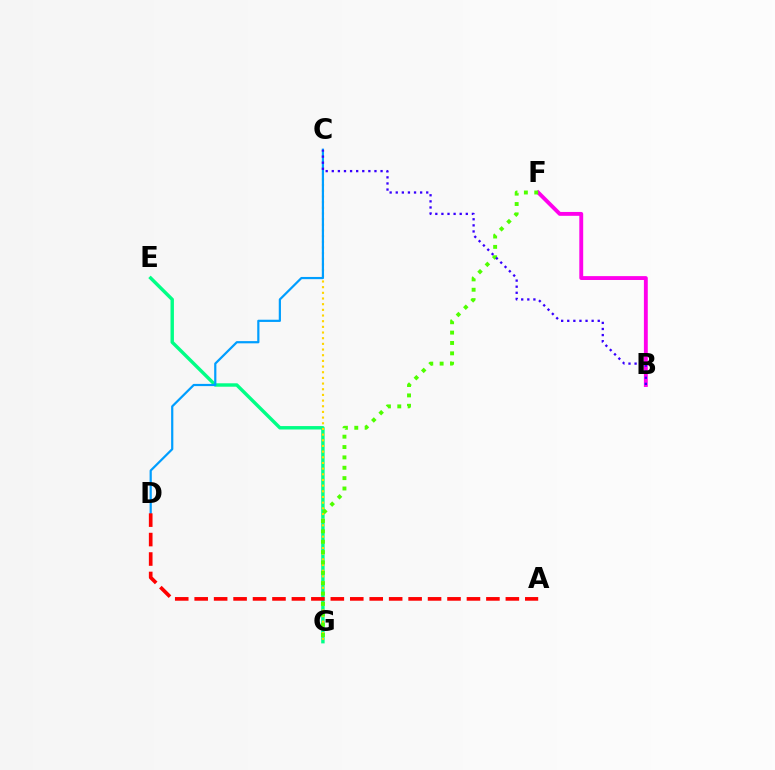{('E', 'G'): [{'color': '#00ff86', 'line_style': 'solid', 'thickness': 2.47}], ('C', 'G'): [{'color': '#ffd500', 'line_style': 'dotted', 'thickness': 1.54}], ('C', 'D'): [{'color': '#009eff', 'line_style': 'solid', 'thickness': 1.59}], ('B', 'F'): [{'color': '#ff00ed', 'line_style': 'solid', 'thickness': 2.79}], ('F', 'G'): [{'color': '#4fff00', 'line_style': 'dotted', 'thickness': 2.82}], ('B', 'C'): [{'color': '#3700ff', 'line_style': 'dotted', 'thickness': 1.66}], ('A', 'D'): [{'color': '#ff0000', 'line_style': 'dashed', 'thickness': 2.64}]}